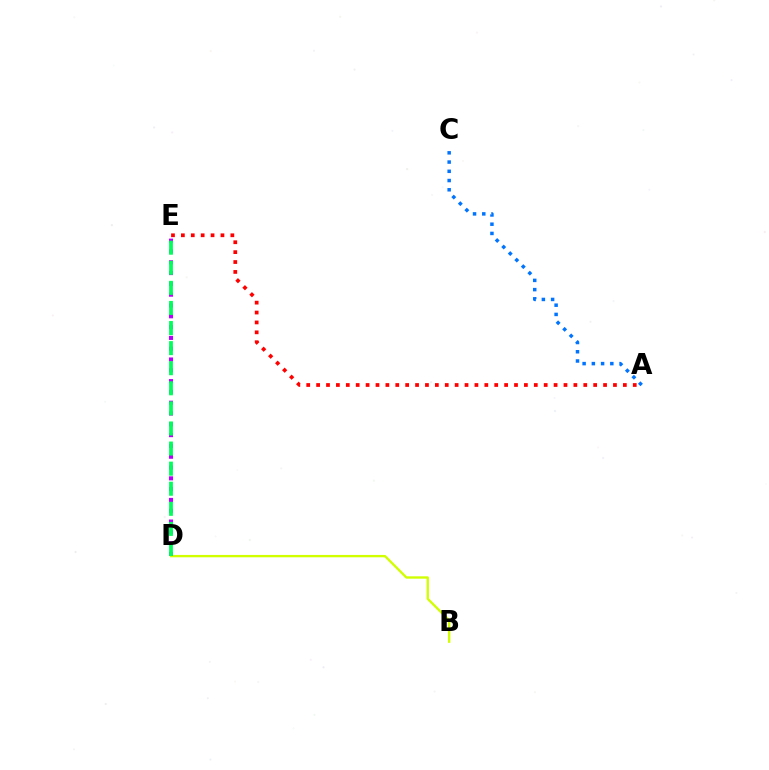{('A', 'C'): [{'color': '#0074ff', 'line_style': 'dotted', 'thickness': 2.51}], ('B', 'D'): [{'color': '#d1ff00', 'line_style': 'solid', 'thickness': 1.69}], ('D', 'E'): [{'color': '#b900ff', 'line_style': 'dotted', 'thickness': 2.94}, {'color': '#00ff5c', 'line_style': 'dashed', 'thickness': 2.73}], ('A', 'E'): [{'color': '#ff0000', 'line_style': 'dotted', 'thickness': 2.69}]}